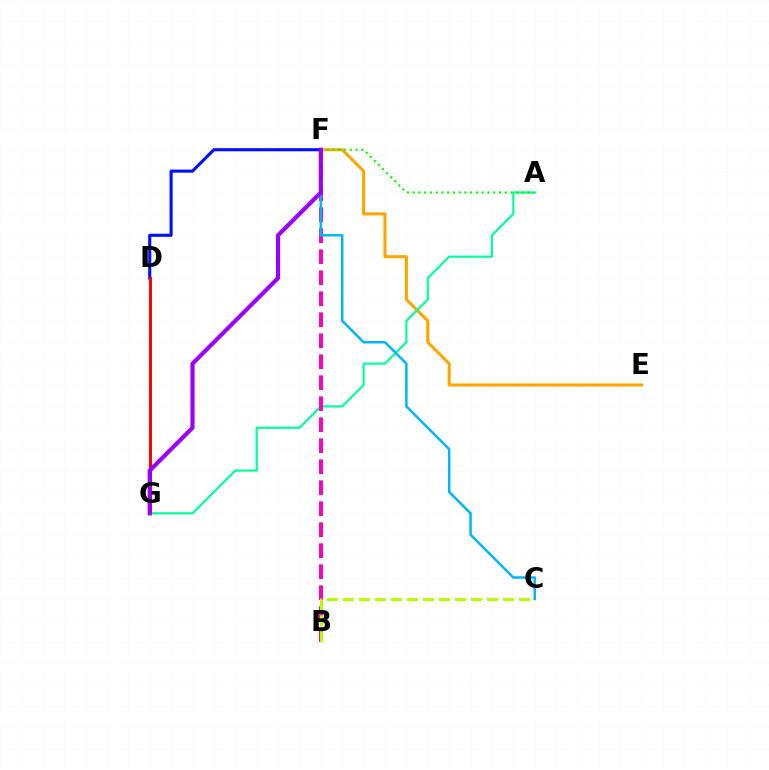{('E', 'F'): [{'color': '#ffa500', 'line_style': 'solid', 'thickness': 2.21}], ('A', 'G'): [{'color': '#00ff9d', 'line_style': 'solid', 'thickness': 1.57}], ('D', 'F'): [{'color': '#0010ff', 'line_style': 'solid', 'thickness': 2.23}], ('B', 'F'): [{'color': '#ff00bd', 'line_style': 'dashed', 'thickness': 2.85}], ('B', 'C'): [{'color': '#b3ff00', 'line_style': 'dashed', 'thickness': 2.18}], ('A', 'F'): [{'color': '#08ff00', 'line_style': 'dotted', 'thickness': 1.56}], ('C', 'F'): [{'color': '#00b5ff', 'line_style': 'solid', 'thickness': 1.79}], ('D', 'G'): [{'color': '#ff0000', 'line_style': 'solid', 'thickness': 2.14}], ('F', 'G'): [{'color': '#9b00ff', 'line_style': 'solid', 'thickness': 2.98}]}